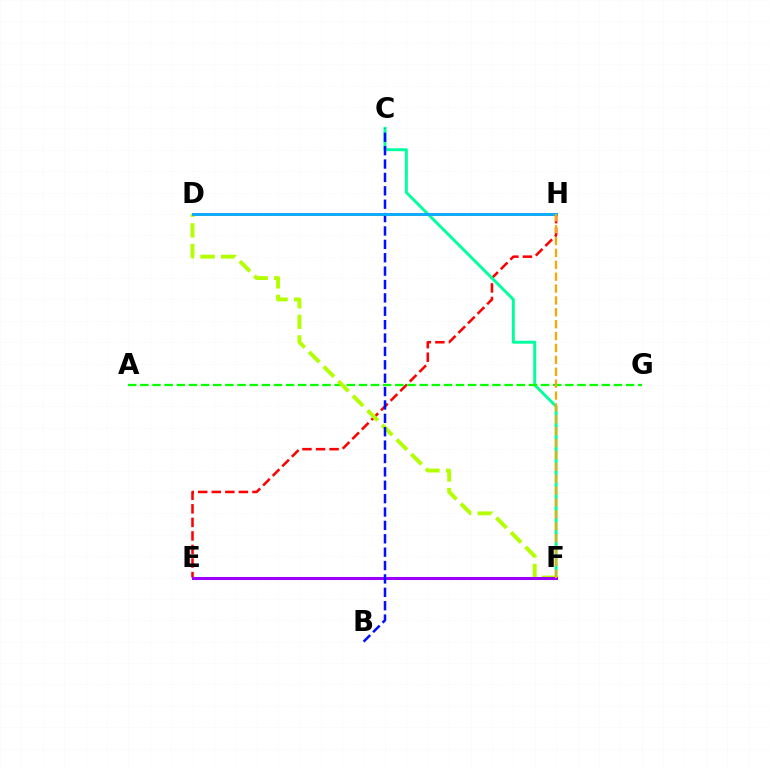{('E', 'H'): [{'color': '#ff0000', 'line_style': 'dashed', 'thickness': 1.84}], ('C', 'F'): [{'color': '#00ff9d', 'line_style': 'solid', 'thickness': 2.11}], ('A', 'G'): [{'color': '#08ff00', 'line_style': 'dashed', 'thickness': 1.65}], ('D', 'F'): [{'color': '#b3ff00', 'line_style': 'dashed', 'thickness': 2.81}], ('D', 'H'): [{'color': '#ff00bd', 'line_style': 'solid', 'thickness': 1.83}, {'color': '#00b5ff', 'line_style': 'solid', 'thickness': 1.99}], ('E', 'F'): [{'color': '#9b00ff', 'line_style': 'solid', 'thickness': 2.19}], ('B', 'C'): [{'color': '#0010ff', 'line_style': 'dashed', 'thickness': 1.82}], ('F', 'H'): [{'color': '#ffa500', 'line_style': 'dashed', 'thickness': 1.61}]}